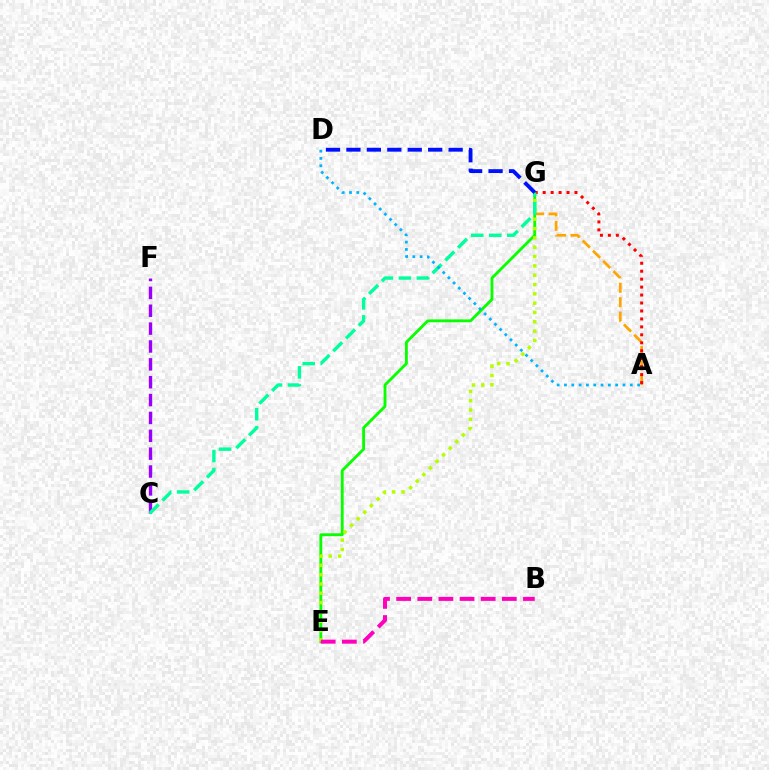{('A', 'G'): [{'color': '#ffa500', 'line_style': 'dashed', 'thickness': 1.96}, {'color': '#ff0000', 'line_style': 'dotted', 'thickness': 2.16}], ('E', 'G'): [{'color': '#08ff00', 'line_style': 'solid', 'thickness': 2.04}, {'color': '#b3ff00', 'line_style': 'dotted', 'thickness': 2.53}], ('C', 'F'): [{'color': '#9b00ff', 'line_style': 'dashed', 'thickness': 2.43}], ('C', 'G'): [{'color': '#00ff9d', 'line_style': 'dashed', 'thickness': 2.45}], ('D', 'G'): [{'color': '#0010ff', 'line_style': 'dashed', 'thickness': 2.78}], ('A', 'D'): [{'color': '#00b5ff', 'line_style': 'dotted', 'thickness': 1.99}], ('B', 'E'): [{'color': '#ff00bd', 'line_style': 'dashed', 'thickness': 2.87}]}